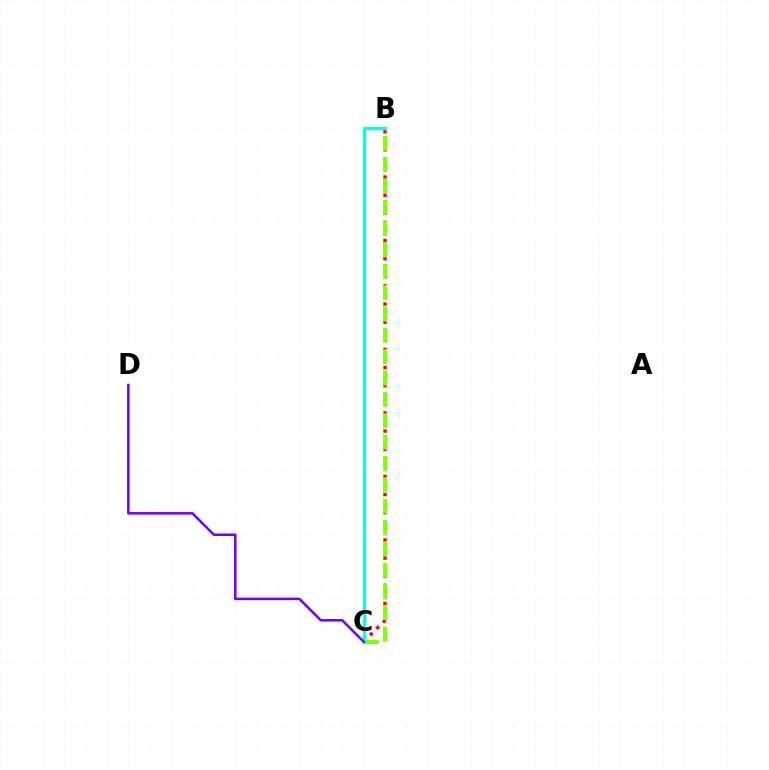{('B', 'C'): [{'color': '#ff0000', 'line_style': 'dotted', 'thickness': 2.47}, {'color': '#84ff00', 'line_style': 'dashed', 'thickness': 2.9}, {'color': '#00fff6', 'line_style': 'solid', 'thickness': 2.47}], ('C', 'D'): [{'color': '#7200ff', 'line_style': 'solid', 'thickness': 1.82}]}